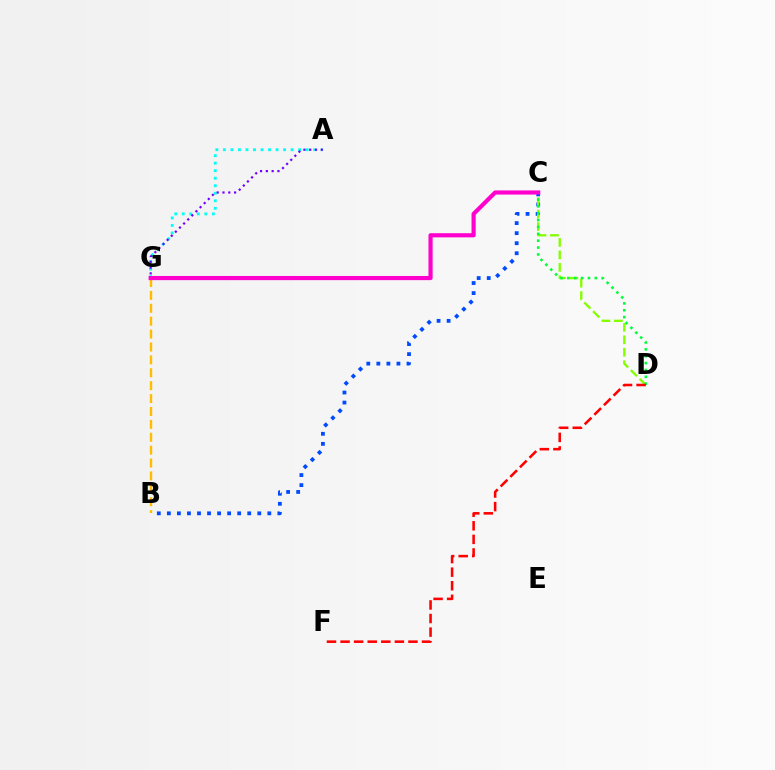{('A', 'G'): [{'color': '#00fff6', 'line_style': 'dotted', 'thickness': 2.04}, {'color': '#7200ff', 'line_style': 'dotted', 'thickness': 1.58}], ('B', 'C'): [{'color': '#004bff', 'line_style': 'dotted', 'thickness': 2.73}], ('B', 'G'): [{'color': '#ffbd00', 'line_style': 'dashed', 'thickness': 1.75}], ('C', 'D'): [{'color': '#84ff00', 'line_style': 'dashed', 'thickness': 1.69}, {'color': '#00ff39', 'line_style': 'dotted', 'thickness': 1.87}], ('C', 'G'): [{'color': '#ff00cf', 'line_style': 'solid', 'thickness': 3.0}], ('D', 'F'): [{'color': '#ff0000', 'line_style': 'dashed', 'thickness': 1.84}]}